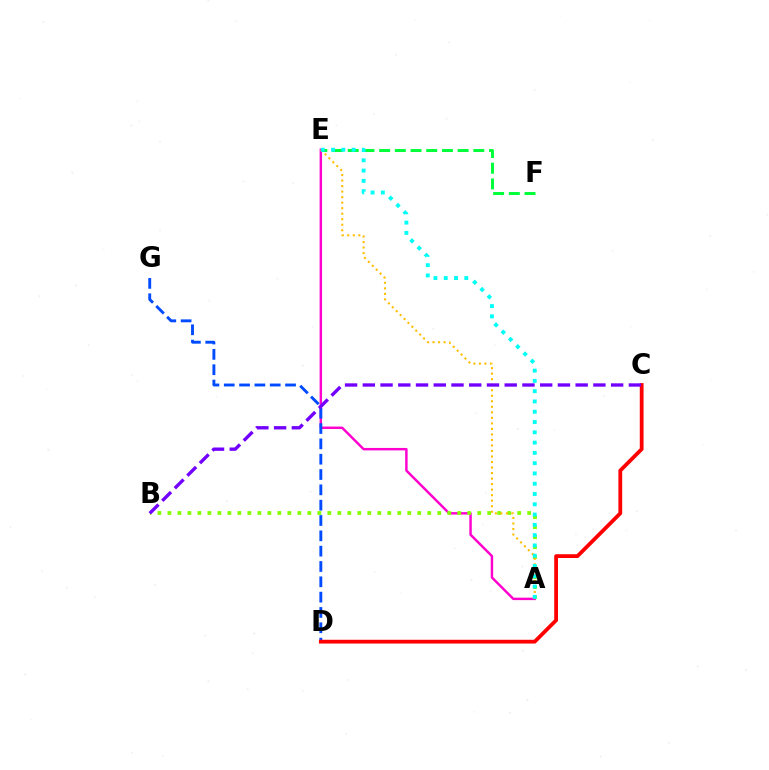{('A', 'E'): [{'color': '#ff00cf', 'line_style': 'solid', 'thickness': 1.76}, {'color': '#ffbd00', 'line_style': 'dotted', 'thickness': 1.5}, {'color': '#00fff6', 'line_style': 'dotted', 'thickness': 2.79}], ('A', 'B'): [{'color': '#84ff00', 'line_style': 'dotted', 'thickness': 2.72}], ('D', 'G'): [{'color': '#004bff', 'line_style': 'dashed', 'thickness': 2.08}], ('C', 'D'): [{'color': '#ff0000', 'line_style': 'solid', 'thickness': 2.73}], ('B', 'C'): [{'color': '#7200ff', 'line_style': 'dashed', 'thickness': 2.41}], ('E', 'F'): [{'color': '#00ff39', 'line_style': 'dashed', 'thickness': 2.13}]}